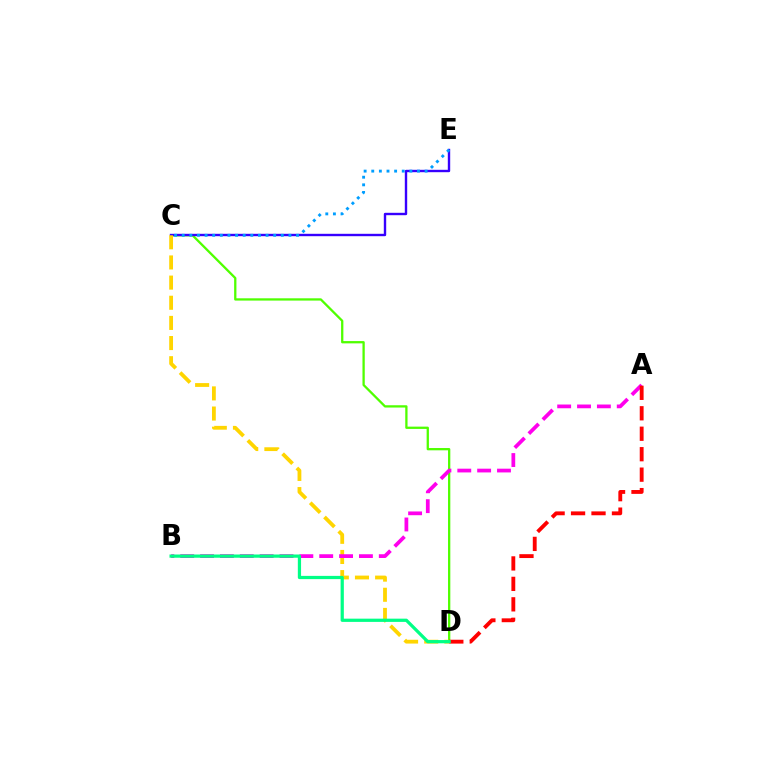{('C', 'D'): [{'color': '#4fff00', 'line_style': 'solid', 'thickness': 1.65}, {'color': '#ffd500', 'line_style': 'dashed', 'thickness': 2.74}], ('C', 'E'): [{'color': '#3700ff', 'line_style': 'solid', 'thickness': 1.72}, {'color': '#009eff', 'line_style': 'dotted', 'thickness': 2.07}], ('A', 'B'): [{'color': '#ff00ed', 'line_style': 'dashed', 'thickness': 2.7}], ('A', 'D'): [{'color': '#ff0000', 'line_style': 'dashed', 'thickness': 2.78}], ('B', 'D'): [{'color': '#00ff86', 'line_style': 'solid', 'thickness': 2.33}]}